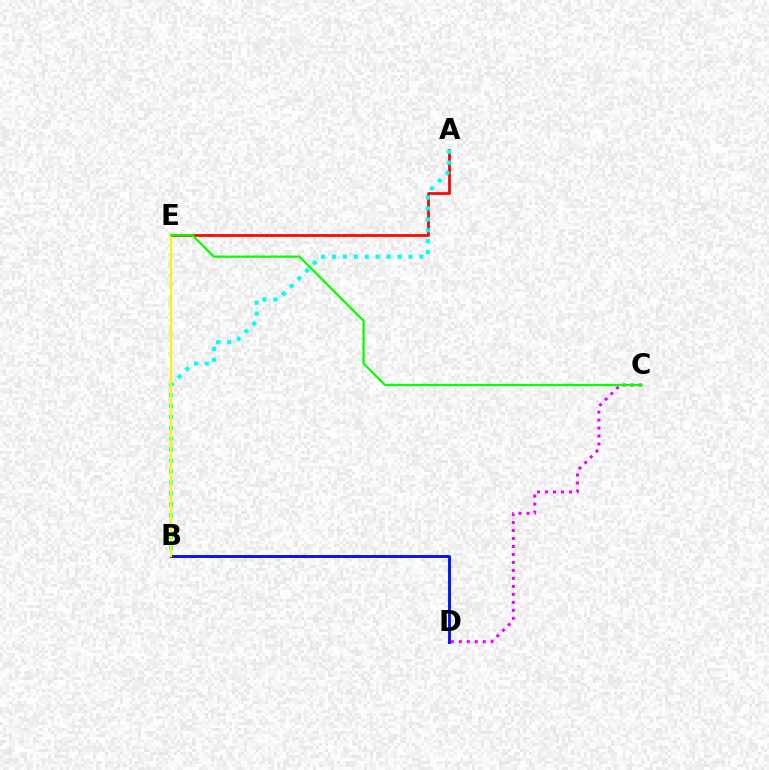{('B', 'D'): [{'color': '#0010ff', 'line_style': 'solid', 'thickness': 2.08}], ('A', 'E'): [{'color': '#ff0000', 'line_style': 'solid', 'thickness': 1.95}], ('A', 'B'): [{'color': '#00fff6', 'line_style': 'dotted', 'thickness': 2.97}], ('B', 'E'): [{'color': '#fcf500', 'line_style': 'solid', 'thickness': 1.55}], ('C', 'D'): [{'color': '#ee00ff', 'line_style': 'dotted', 'thickness': 2.17}], ('C', 'E'): [{'color': '#08ff00', 'line_style': 'solid', 'thickness': 1.63}]}